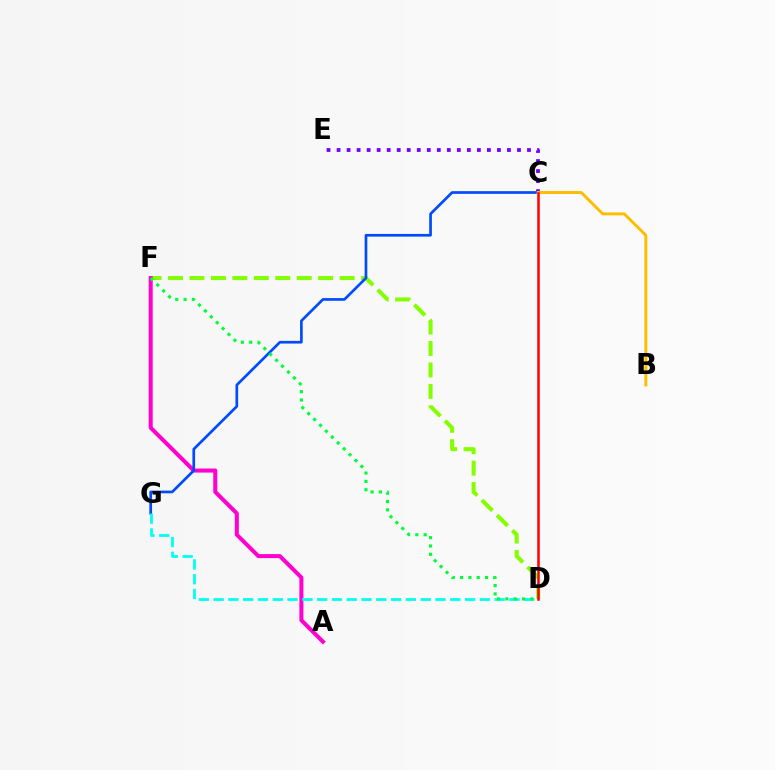{('D', 'F'): [{'color': '#84ff00', 'line_style': 'dashed', 'thickness': 2.91}, {'color': '#00ff39', 'line_style': 'dotted', 'thickness': 2.26}], ('A', 'F'): [{'color': '#ff00cf', 'line_style': 'solid', 'thickness': 2.9}], ('C', 'E'): [{'color': '#7200ff', 'line_style': 'dotted', 'thickness': 2.72}], ('C', 'G'): [{'color': '#004bff', 'line_style': 'solid', 'thickness': 1.93}], ('D', 'G'): [{'color': '#00fff6', 'line_style': 'dashed', 'thickness': 2.01}], ('B', 'C'): [{'color': '#ffbd00', 'line_style': 'solid', 'thickness': 2.11}], ('C', 'D'): [{'color': '#ff0000', 'line_style': 'solid', 'thickness': 1.81}]}